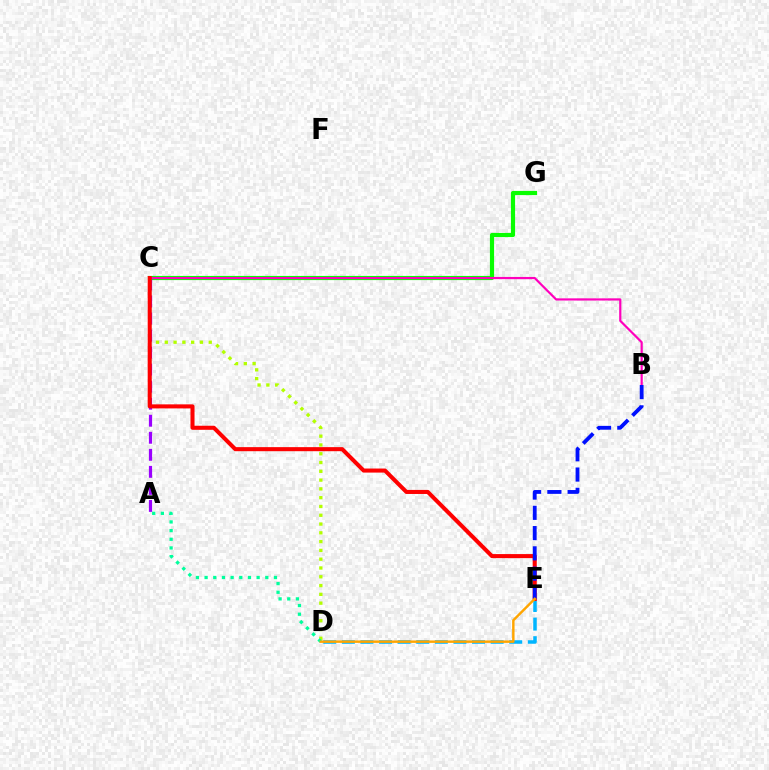{('C', 'G'): [{'color': '#08ff00', 'line_style': 'solid', 'thickness': 3.0}], ('C', 'D'): [{'color': '#b3ff00', 'line_style': 'dotted', 'thickness': 2.39}], ('A', 'C'): [{'color': '#9b00ff', 'line_style': 'dashed', 'thickness': 2.31}], ('B', 'C'): [{'color': '#ff00bd', 'line_style': 'solid', 'thickness': 1.58}], ('D', 'E'): [{'color': '#00b5ff', 'line_style': 'dashed', 'thickness': 2.53}, {'color': '#ffa500', 'line_style': 'solid', 'thickness': 1.75}], ('A', 'D'): [{'color': '#00ff9d', 'line_style': 'dotted', 'thickness': 2.36}], ('C', 'E'): [{'color': '#ff0000', 'line_style': 'solid', 'thickness': 2.92}], ('B', 'E'): [{'color': '#0010ff', 'line_style': 'dashed', 'thickness': 2.75}]}